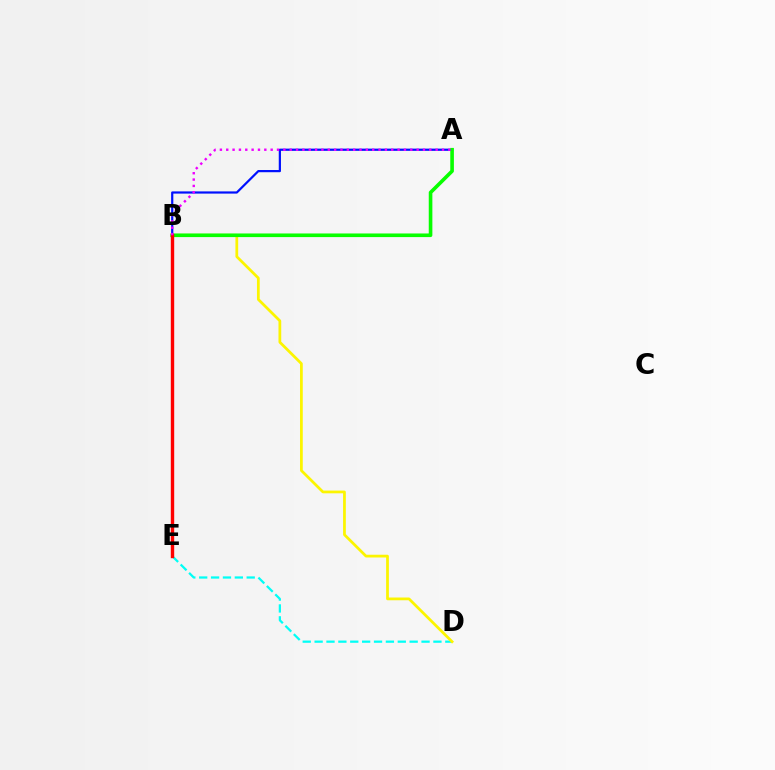{('D', 'E'): [{'color': '#00fff6', 'line_style': 'dashed', 'thickness': 1.61}], ('B', 'D'): [{'color': '#fcf500', 'line_style': 'solid', 'thickness': 1.98}], ('A', 'B'): [{'color': '#0010ff', 'line_style': 'solid', 'thickness': 1.59}, {'color': '#08ff00', 'line_style': 'solid', 'thickness': 2.61}, {'color': '#ee00ff', 'line_style': 'dotted', 'thickness': 1.72}], ('B', 'E'): [{'color': '#ff0000', 'line_style': 'solid', 'thickness': 2.44}]}